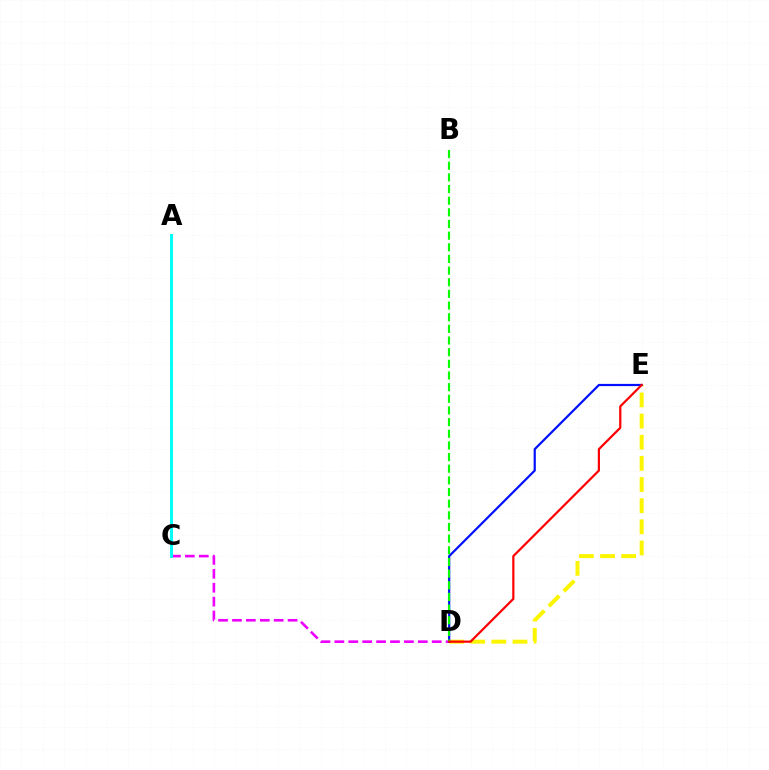{('C', 'D'): [{'color': '#ee00ff', 'line_style': 'dashed', 'thickness': 1.89}], ('D', 'E'): [{'color': '#fcf500', 'line_style': 'dashed', 'thickness': 2.87}, {'color': '#0010ff', 'line_style': 'solid', 'thickness': 1.58}, {'color': '#ff0000', 'line_style': 'solid', 'thickness': 1.59}], ('A', 'C'): [{'color': '#00fff6', 'line_style': 'solid', 'thickness': 2.13}], ('B', 'D'): [{'color': '#08ff00', 'line_style': 'dashed', 'thickness': 1.58}]}